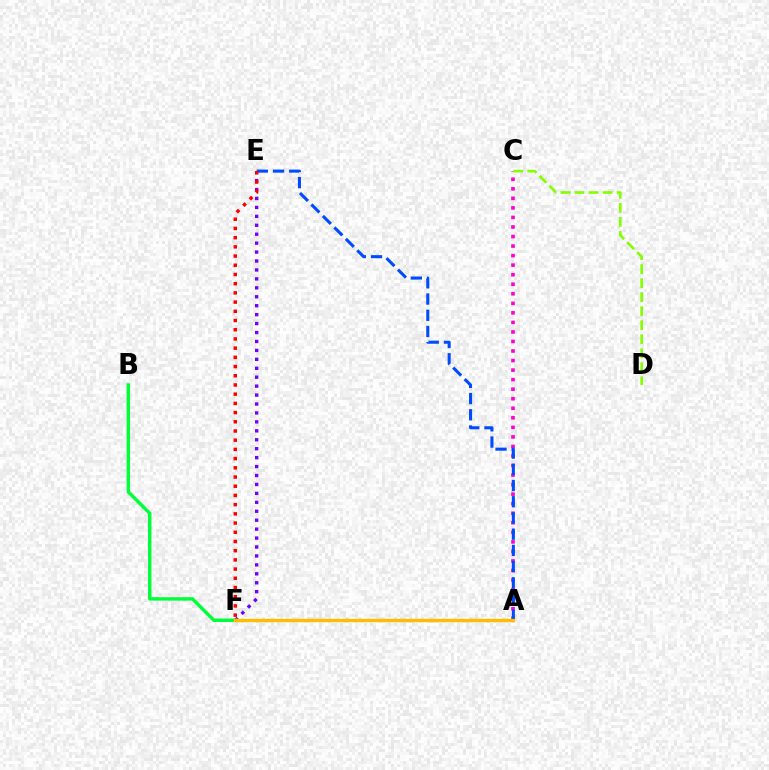{('A', 'F'): [{'color': '#00fff6', 'line_style': 'dotted', 'thickness': 2.27}, {'color': '#ffbd00', 'line_style': 'solid', 'thickness': 2.44}], ('A', 'C'): [{'color': '#ff00cf', 'line_style': 'dotted', 'thickness': 2.59}], ('C', 'D'): [{'color': '#84ff00', 'line_style': 'dashed', 'thickness': 1.91}], ('E', 'F'): [{'color': '#7200ff', 'line_style': 'dotted', 'thickness': 2.43}, {'color': '#ff0000', 'line_style': 'dotted', 'thickness': 2.5}], ('B', 'F'): [{'color': '#00ff39', 'line_style': 'solid', 'thickness': 2.47}], ('A', 'E'): [{'color': '#004bff', 'line_style': 'dashed', 'thickness': 2.2}]}